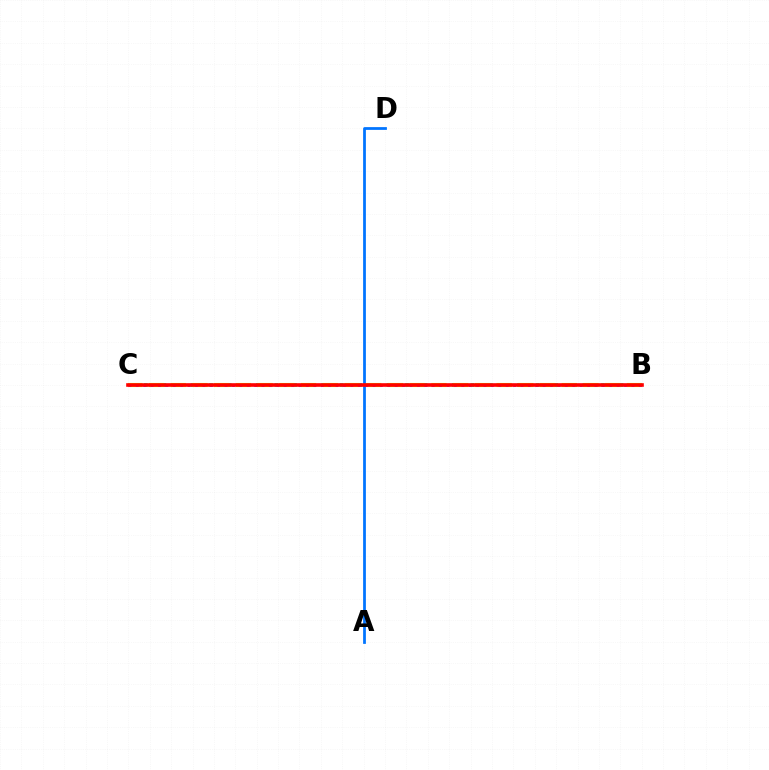{('B', 'C'): [{'color': '#00ff5c', 'line_style': 'dotted', 'thickness': 2.53}, {'color': '#d1ff00', 'line_style': 'dashed', 'thickness': 2.95}, {'color': '#b900ff', 'line_style': 'dotted', 'thickness': 2.01}, {'color': '#ff0000', 'line_style': 'solid', 'thickness': 2.61}], ('A', 'D'): [{'color': '#0074ff', 'line_style': 'solid', 'thickness': 1.99}]}